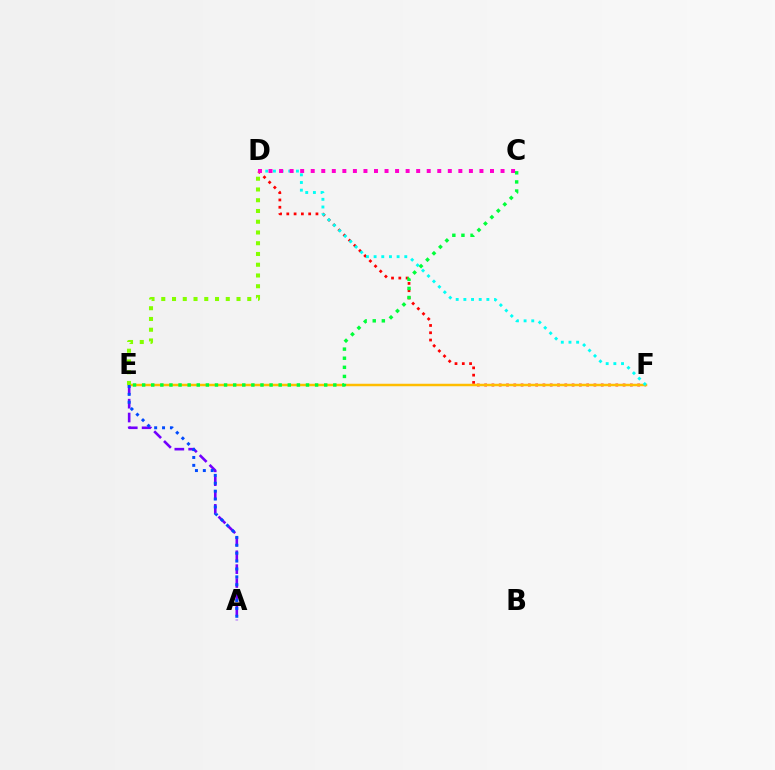{('A', 'E'): [{'color': '#7200ff', 'line_style': 'dashed', 'thickness': 1.88}, {'color': '#004bff', 'line_style': 'dotted', 'thickness': 2.14}], ('D', 'F'): [{'color': '#ff0000', 'line_style': 'dotted', 'thickness': 1.98}, {'color': '#00fff6', 'line_style': 'dotted', 'thickness': 2.08}], ('E', 'F'): [{'color': '#ffbd00', 'line_style': 'solid', 'thickness': 1.79}], ('D', 'E'): [{'color': '#84ff00', 'line_style': 'dotted', 'thickness': 2.92}], ('C', 'D'): [{'color': '#ff00cf', 'line_style': 'dotted', 'thickness': 2.87}], ('C', 'E'): [{'color': '#00ff39', 'line_style': 'dotted', 'thickness': 2.47}]}